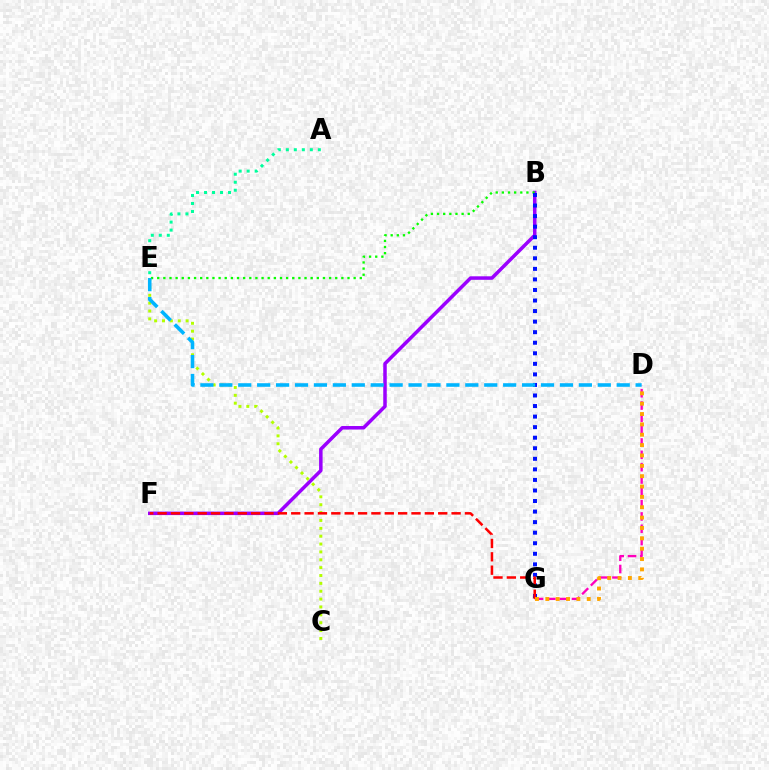{('B', 'F'): [{'color': '#9b00ff', 'line_style': 'solid', 'thickness': 2.53}], ('C', 'E'): [{'color': '#b3ff00', 'line_style': 'dotted', 'thickness': 2.14}], ('A', 'E'): [{'color': '#00ff9d', 'line_style': 'dotted', 'thickness': 2.17}], ('B', 'E'): [{'color': '#08ff00', 'line_style': 'dotted', 'thickness': 1.67}], ('B', 'G'): [{'color': '#0010ff', 'line_style': 'dotted', 'thickness': 2.87}], ('D', 'G'): [{'color': '#ff00bd', 'line_style': 'dashed', 'thickness': 1.67}, {'color': '#ffa500', 'line_style': 'dotted', 'thickness': 2.81}], ('F', 'G'): [{'color': '#ff0000', 'line_style': 'dashed', 'thickness': 1.82}], ('D', 'E'): [{'color': '#00b5ff', 'line_style': 'dashed', 'thickness': 2.57}]}